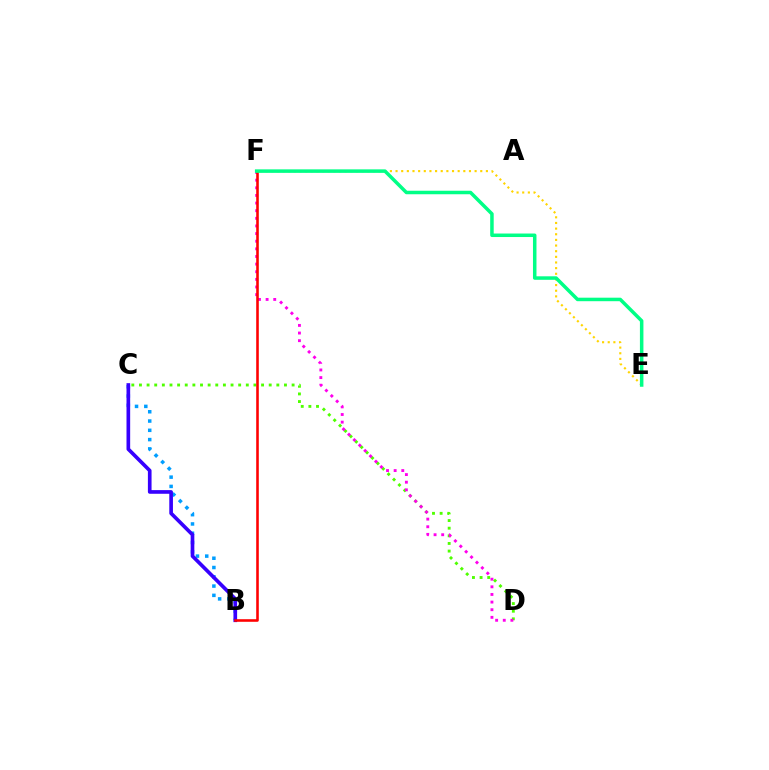{('C', 'D'): [{'color': '#4fff00', 'line_style': 'dotted', 'thickness': 2.07}], ('B', 'C'): [{'color': '#009eff', 'line_style': 'dotted', 'thickness': 2.52}, {'color': '#3700ff', 'line_style': 'solid', 'thickness': 2.64}], ('D', 'F'): [{'color': '#ff00ed', 'line_style': 'dotted', 'thickness': 2.07}], ('E', 'F'): [{'color': '#ffd500', 'line_style': 'dotted', 'thickness': 1.53}, {'color': '#00ff86', 'line_style': 'solid', 'thickness': 2.53}], ('B', 'F'): [{'color': '#ff0000', 'line_style': 'solid', 'thickness': 1.86}]}